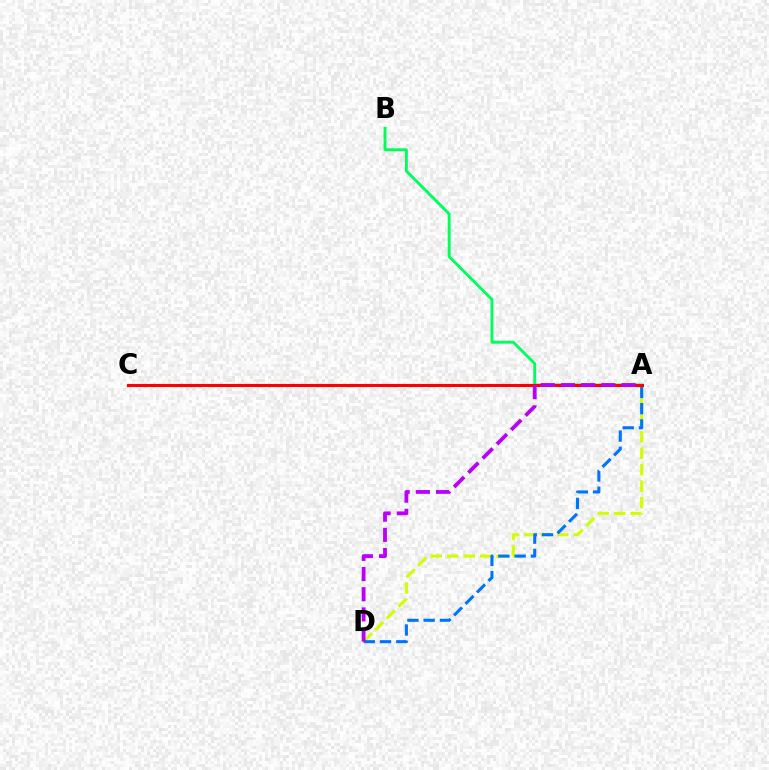{('A', 'B'): [{'color': '#00ff5c', 'line_style': 'solid', 'thickness': 2.08}], ('A', 'D'): [{'color': '#d1ff00', 'line_style': 'dashed', 'thickness': 2.23}, {'color': '#0074ff', 'line_style': 'dashed', 'thickness': 2.21}, {'color': '#b900ff', 'line_style': 'dashed', 'thickness': 2.74}], ('A', 'C'): [{'color': '#ff0000', 'line_style': 'solid', 'thickness': 2.21}]}